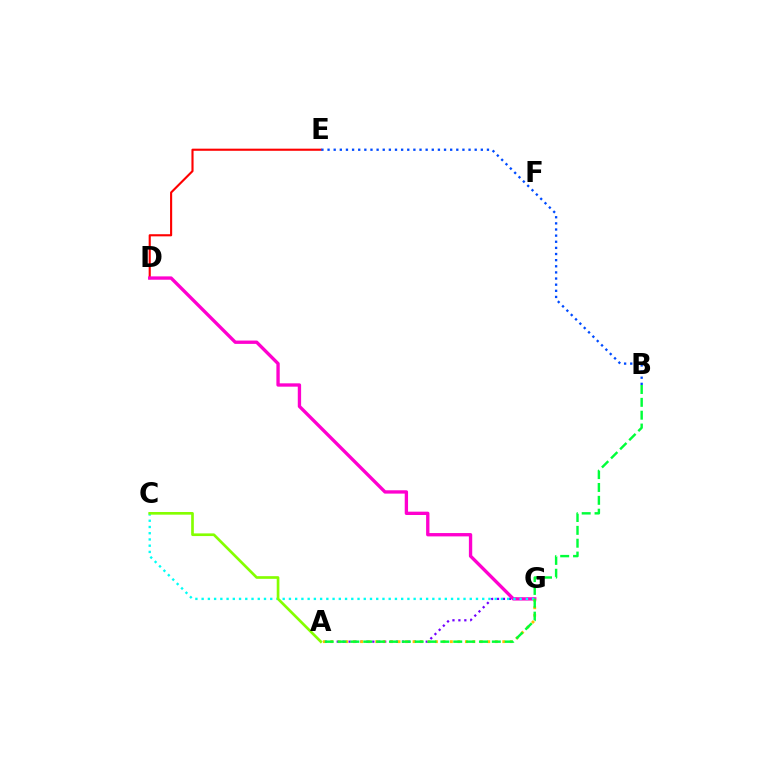{('D', 'E'): [{'color': '#ff0000', 'line_style': 'solid', 'thickness': 1.53}], ('A', 'G'): [{'color': '#7200ff', 'line_style': 'dotted', 'thickness': 1.61}, {'color': '#ffbd00', 'line_style': 'dotted', 'thickness': 2.03}], ('D', 'G'): [{'color': '#ff00cf', 'line_style': 'solid', 'thickness': 2.4}], ('C', 'G'): [{'color': '#00fff6', 'line_style': 'dotted', 'thickness': 1.69}], ('B', 'E'): [{'color': '#004bff', 'line_style': 'dotted', 'thickness': 1.67}], ('A', 'B'): [{'color': '#00ff39', 'line_style': 'dashed', 'thickness': 1.75}], ('A', 'C'): [{'color': '#84ff00', 'line_style': 'solid', 'thickness': 1.92}]}